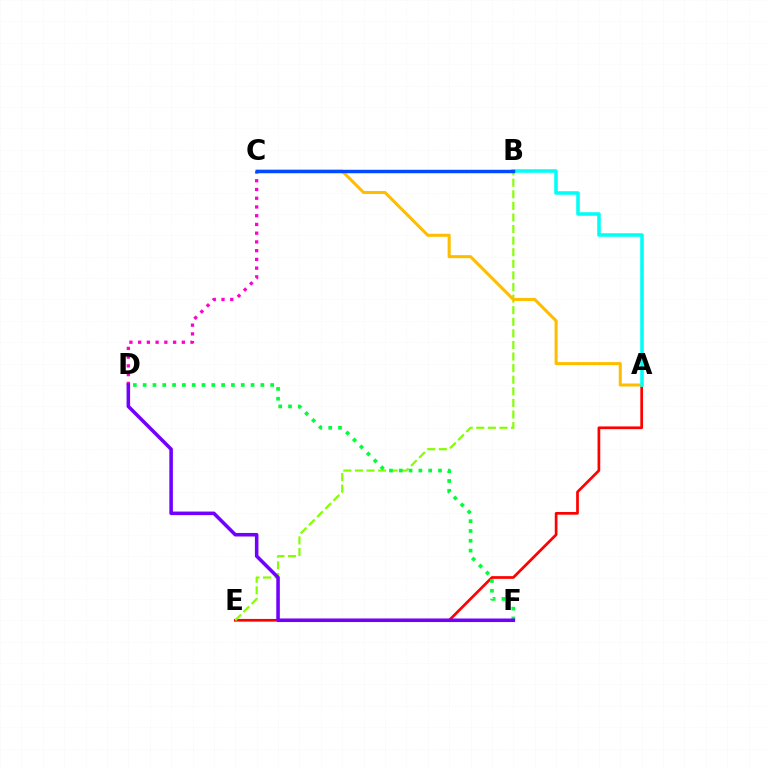{('A', 'E'): [{'color': '#ff0000', 'line_style': 'solid', 'thickness': 1.95}], ('B', 'E'): [{'color': '#84ff00', 'line_style': 'dashed', 'thickness': 1.57}], ('D', 'F'): [{'color': '#00ff39', 'line_style': 'dotted', 'thickness': 2.66}, {'color': '#7200ff', 'line_style': 'solid', 'thickness': 2.56}], ('A', 'C'): [{'color': '#ffbd00', 'line_style': 'solid', 'thickness': 2.2}], ('C', 'D'): [{'color': '#ff00cf', 'line_style': 'dotted', 'thickness': 2.37}], ('A', 'B'): [{'color': '#00fff6', 'line_style': 'solid', 'thickness': 2.55}], ('B', 'C'): [{'color': '#004bff', 'line_style': 'solid', 'thickness': 2.48}]}